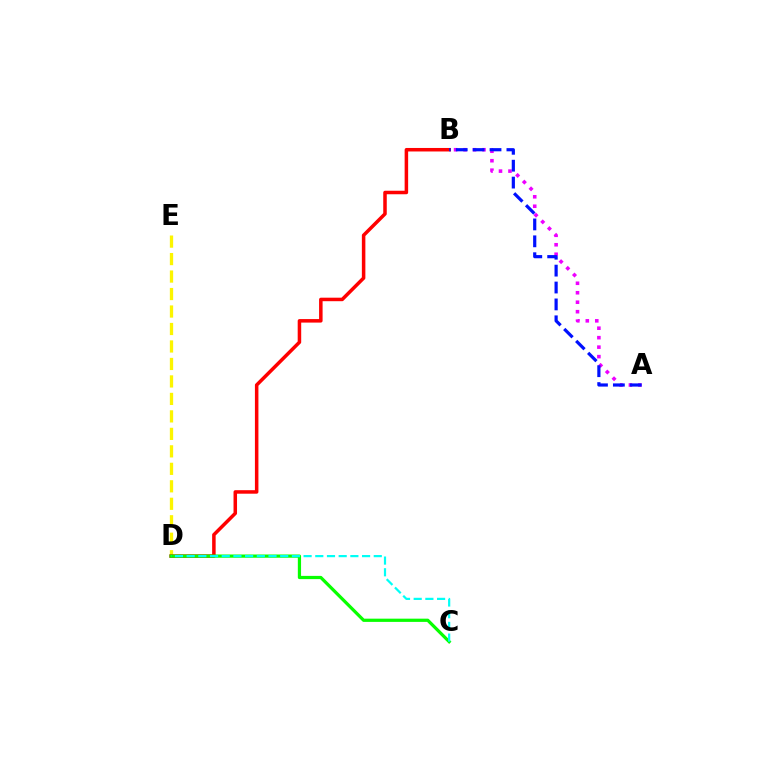{('A', 'B'): [{'color': '#ee00ff', 'line_style': 'dotted', 'thickness': 2.57}, {'color': '#0010ff', 'line_style': 'dashed', 'thickness': 2.3}], ('D', 'E'): [{'color': '#fcf500', 'line_style': 'dashed', 'thickness': 2.37}], ('B', 'D'): [{'color': '#ff0000', 'line_style': 'solid', 'thickness': 2.53}], ('C', 'D'): [{'color': '#08ff00', 'line_style': 'solid', 'thickness': 2.32}, {'color': '#00fff6', 'line_style': 'dashed', 'thickness': 1.59}]}